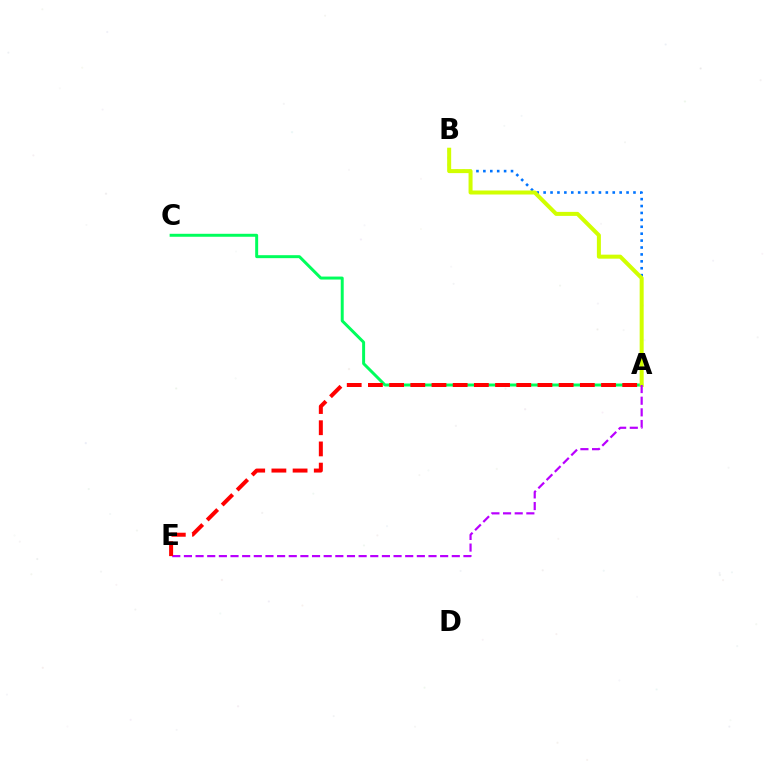{('A', 'C'): [{'color': '#00ff5c', 'line_style': 'solid', 'thickness': 2.14}], ('A', 'B'): [{'color': '#0074ff', 'line_style': 'dotted', 'thickness': 1.88}, {'color': '#d1ff00', 'line_style': 'solid', 'thickness': 2.89}], ('A', 'E'): [{'color': '#b900ff', 'line_style': 'dashed', 'thickness': 1.58}, {'color': '#ff0000', 'line_style': 'dashed', 'thickness': 2.88}]}